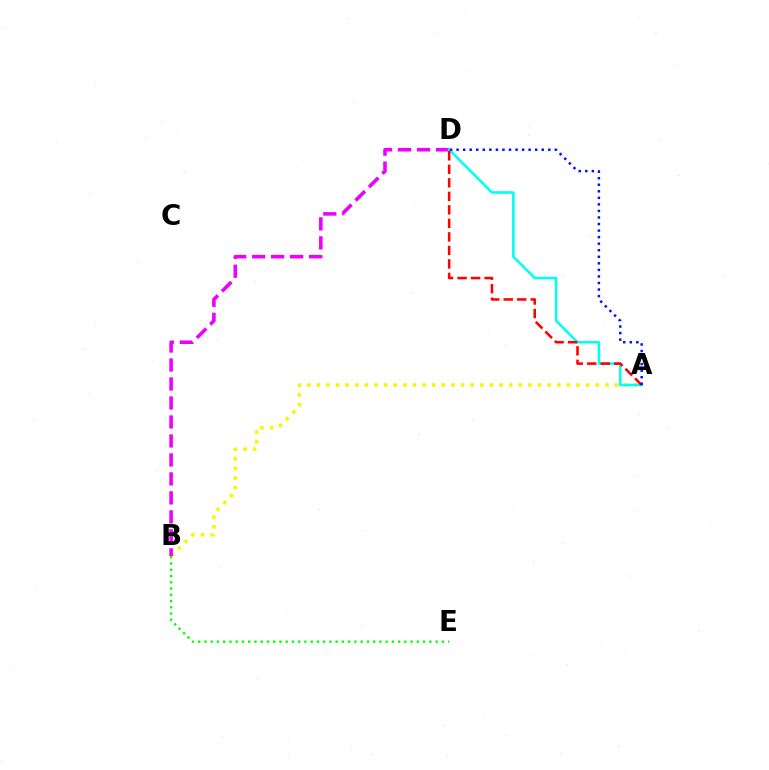{('B', 'E'): [{'color': '#08ff00', 'line_style': 'dotted', 'thickness': 1.7}], ('A', 'B'): [{'color': '#fcf500', 'line_style': 'dotted', 'thickness': 2.61}], ('B', 'D'): [{'color': '#ee00ff', 'line_style': 'dashed', 'thickness': 2.58}], ('A', 'D'): [{'color': '#00fff6', 'line_style': 'solid', 'thickness': 1.85}, {'color': '#ff0000', 'line_style': 'dashed', 'thickness': 1.84}, {'color': '#0010ff', 'line_style': 'dotted', 'thickness': 1.78}]}